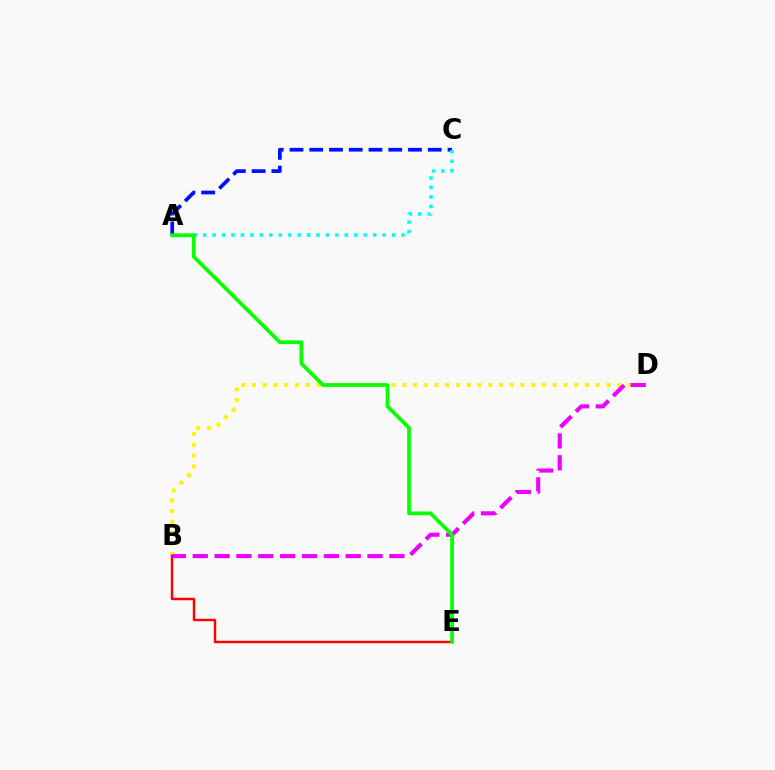{('B', 'D'): [{'color': '#fcf500', 'line_style': 'dotted', 'thickness': 2.92}, {'color': '#ee00ff', 'line_style': 'dashed', 'thickness': 2.97}], ('A', 'C'): [{'color': '#0010ff', 'line_style': 'dashed', 'thickness': 2.68}, {'color': '#00fff6', 'line_style': 'dotted', 'thickness': 2.57}], ('B', 'E'): [{'color': '#ff0000', 'line_style': 'solid', 'thickness': 1.75}], ('A', 'E'): [{'color': '#08ff00', 'line_style': 'solid', 'thickness': 2.69}]}